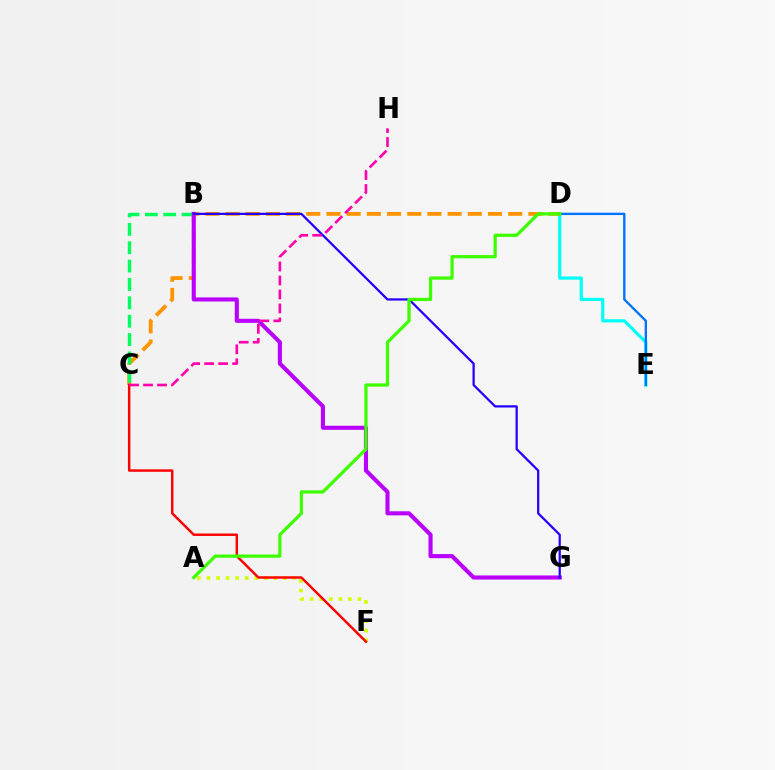{('D', 'E'): [{'color': '#00fff6', 'line_style': 'solid', 'thickness': 2.31}, {'color': '#0074ff', 'line_style': 'solid', 'thickness': 1.69}], ('C', 'D'): [{'color': '#ff9400', 'line_style': 'dashed', 'thickness': 2.74}], ('B', 'C'): [{'color': '#00ff5c', 'line_style': 'dashed', 'thickness': 2.49}], ('B', 'G'): [{'color': '#b900ff', 'line_style': 'solid', 'thickness': 2.94}, {'color': '#2500ff', 'line_style': 'solid', 'thickness': 1.62}], ('A', 'F'): [{'color': '#d1ff00', 'line_style': 'dotted', 'thickness': 2.6}], ('C', 'F'): [{'color': '#ff0000', 'line_style': 'solid', 'thickness': 1.77}], ('C', 'H'): [{'color': '#ff00ac', 'line_style': 'dashed', 'thickness': 1.9}], ('A', 'D'): [{'color': '#3dff00', 'line_style': 'solid', 'thickness': 2.33}]}